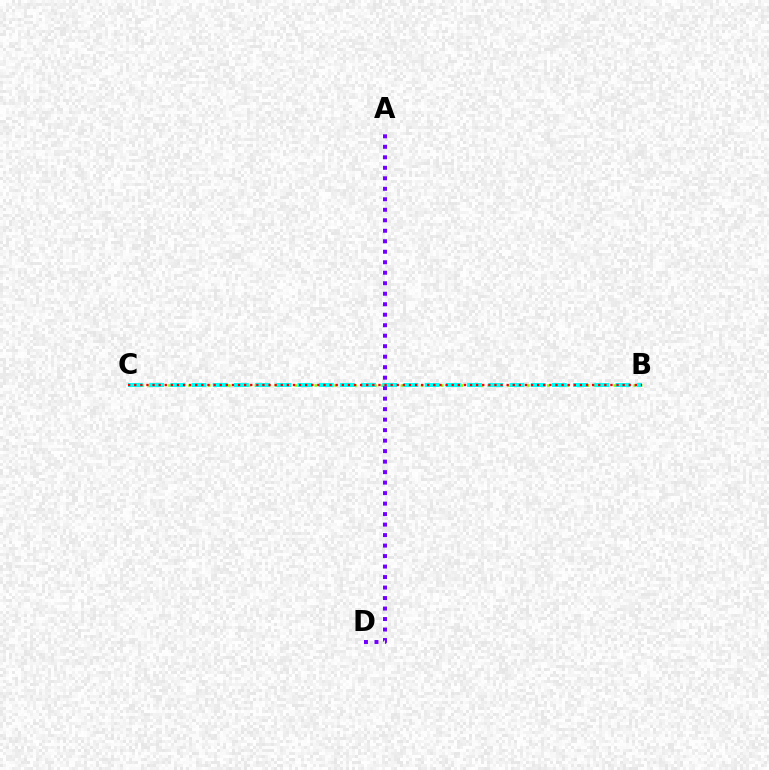{('B', 'C'): [{'color': '#84ff00', 'line_style': 'dotted', 'thickness': 1.81}, {'color': '#00fff6', 'line_style': 'dashed', 'thickness': 2.88}, {'color': '#ff0000', 'line_style': 'dotted', 'thickness': 1.66}], ('A', 'D'): [{'color': '#7200ff', 'line_style': 'dotted', 'thickness': 2.85}]}